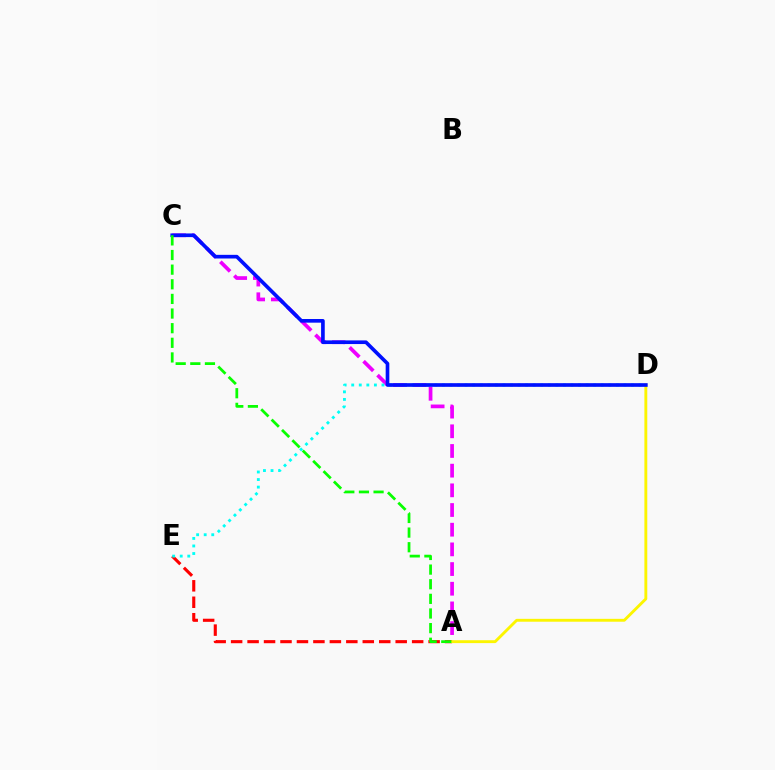{('A', 'C'): [{'color': '#ee00ff', 'line_style': 'dashed', 'thickness': 2.67}, {'color': '#08ff00', 'line_style': 'dashed', 'thickness': 1.99}], ('A', 'E'): [{'color': '#ff0000', 'line_style': 'dashed', 'thickness': 2.24}], ('A', 'D'): [{'color': '#fcf500', 'line_style': 'solid', 'thickness': 2.07}], ('D', 'E'): [{'color': '#00fff6', 'line_style': 'dotted', 'thickness': 2.05}], ('C', 'D'): [{'color': '#0010ff', 'line_style': 'solid', 'thickness': 2.63}]}